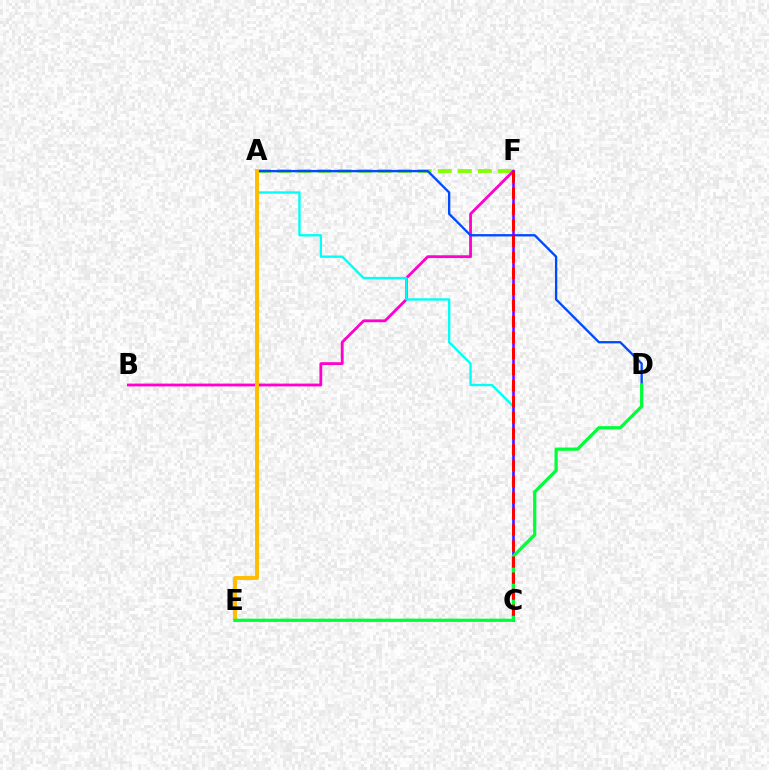{('A', 'F'): [{'color': '#84ff00', 'line_style': 'dashed', 'thickness': 2.73}], ('B', 'F'): [{'color': '#ff00cf', 'line_style': 'solid', 'thickness': 2.03}], ('A', 'D'): [{'color': '#004bff', 'line_style': 'solid', 'thickness': 1.68}], ('A', 'C'): [{'color': '#00fff6', 'line_style': 'solid', 'thickness': 1.71}], ('C', 'F'): [{'color': '#7200ff', 'line_style': 'solid', 'thickness': 1.81}, {'color': '#ff0000', 'line_style': 'dashed', 'thickness': 2.18}], ('A', 'E'): [{'color': '#ffbd00', 'line_style': 'solid', 'thickness': 2.82}], ('D', 'E'): [{'color': '#00ff39', 'line_style': 'solid', 'thickness': 2.33}]}